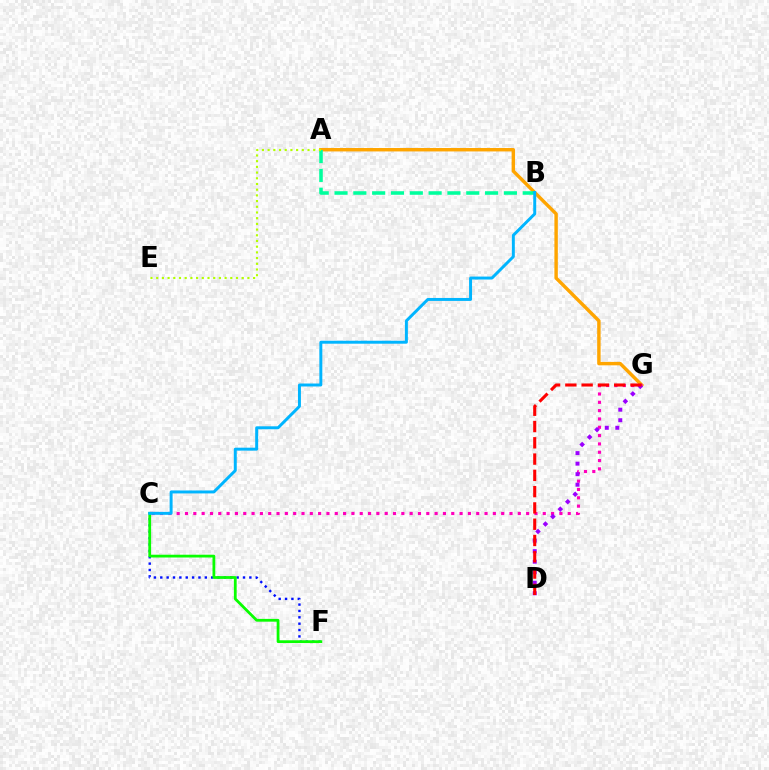{('A', 'G'): [{'color': '#ffa500', 'line_style': 'solid', 'thickness': 2.46}], ('A', 'B'): [{'color': '#00ff9d', 'line_style': 'dashed', 'thickness': 2.56}], ('C', 'F'): [{'color': '#0010ff', 'line_style': 'dotted', 'thickness': 1.73}, {'color': '#08ff00', 'line_style': 'solid', 'thickness': 2.0}], ('C', 'G'): [{'color': '#ff00bd', 'line_style': 'dotted', 'thickness': 2.26}], ('D', 'G'): [{'color': '#9b00ff', 'line_style': 'dotted', 'thickness': 2.86}, {'color': '#ff0000', 'line_style': 'dashed', 'thickness': 2.21}], ('B', 'C'): [{'color': '#00b5ff', 'line_style': 'solid', 'thickness': 2.13}], ('A', 'E'): [{'color': '#b3ff00', 'line_style': 'dotted', 'thickness': 1.55}]}